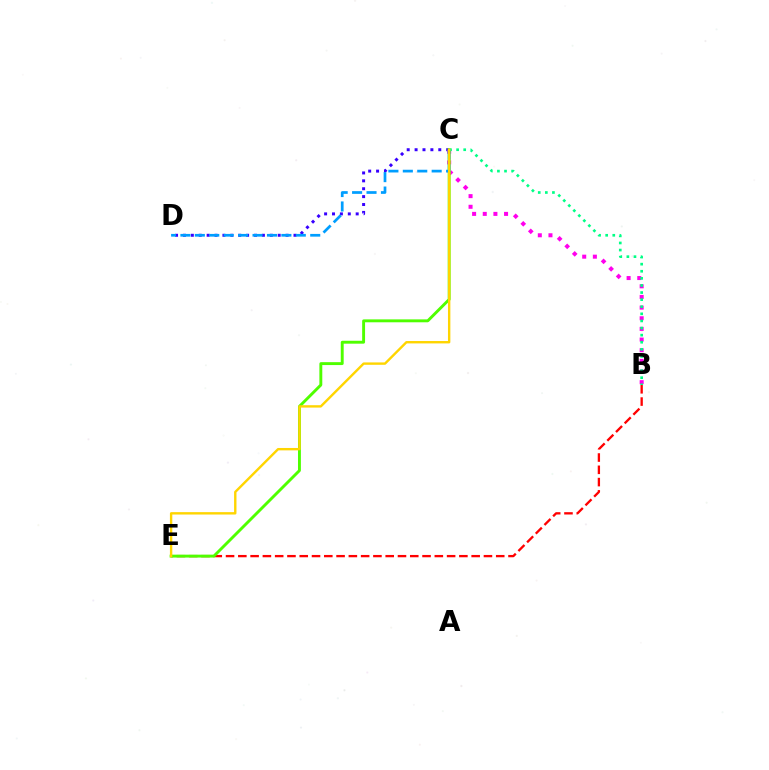{('B', 'E'): [{'color': '#ff0000', 'line_style': 'dashed', 'thickness': 1.67}], ('C', 'D'): [{'color': '#3700ff', 'line_style': 'dotted', 'thickness': 2.15}, {'color': '#009eff', 'line_style': 'dashed', 'thickness': 1.96}], ('B', 'C'): [{'color': '#ff00ed', 'line_style': 'dotted', 'thickness': 2.89}, {'color': '#00ff86', 'line_style': 'dotted', 'thickness': 1.93}], ('C', 'E'): [{'color': '#4fff00', 'line_style': 'solid', 'thickness': 2.09}, {'color': '#ffd500', 'line_style': 'solid', 'thickness': 1.72}]}